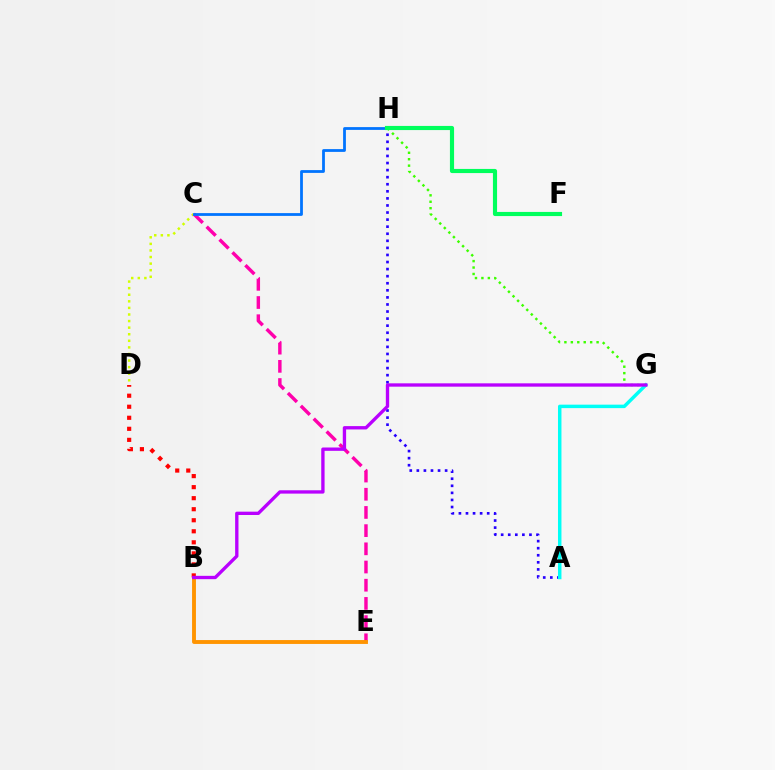{('C', 'D'): [{'color': '#d1ff00', 'line_style': 'dotted', 'thickness': 1.79}], ('C', 'E'): [{'color': '#ff00ac', 'line_style': 'dashed', 'thickness': 2.47}], ('B', 'E'): [{'color': '#ff9400', 'line_style': 'solid', 'thickness': 2.8}], ('G', 'H'): [{'color': '#3dff00', 'line_style': 'dotted', 'thickness': 1.75}], ('A', 'H'): [{'color': '#2500ff', 'line_style': 'dotted', 'thickness': 1.92}], ('C', 'H'): [{'color': '#0074ff', 'line_style': 'solid', 'thickness': 2.0}], ('B', 'D'): [{'color': '#ff0000', 'line_style': 'dotted', 'thickness': 3.0}], ('A', 'G'): [{'color': '#00fff6', 'line_style': 'solid', 'thickness': 2.5}], ('B', 'G'): [{'color': '#b900ff', 'line_style': 'solid', 'thickness': 2.4}], ('F', 'H'): [{'color': '#00ff5c', 'line_style': 'solid', 'thickness': 2.98}]}